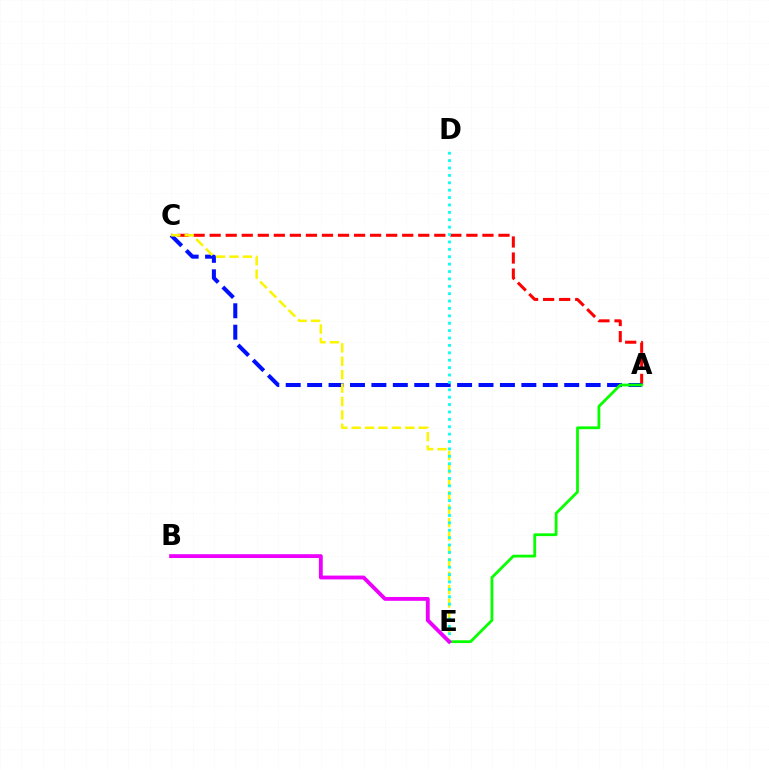{('A', 'C'): [{'color': '#ff0000', 'line_style': 'dashed', 'thickness': 2.18}, {'color': '#0010ff', 'line_style': 'dashed', 'thickness': 2.91}], ('A', 'E'): [{'color': '#08ff00', 'line_style': 'solid', 'thickness': 2.01}], ('C', 'E'): [{'color': '#fcf500', 'line_style': 'dashed', 'thickness': 1.82}], ('D', 'E'): [{'color': '#00fff6', 'line_style': 'dotted', 'thickness': 2.01}], ('B', 'E'): [{'color': '#ee00ff', 'line_style': 'solid', 'thickness': 2.77}]}